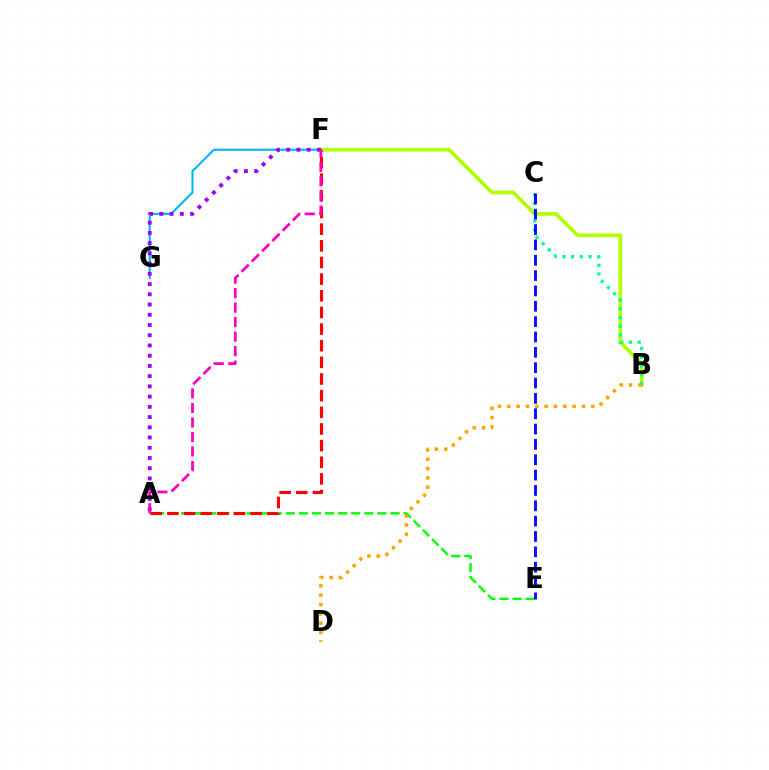{('B', 'F'): [{'color': '#b3ff00', 'line_style': 'solid', 'thickness': 2.64}], ('F', 'G'): [{'color': '#00b5ff', 'line_style': 'solid', 'thickness': 1.51}], ('B', 'C'): [{'color': '#00ff9d', 'line_style': 'dotted', 'thickness': 2.37}], ('A', 'E'): [{'color': '#08ff00', 'line_style': 'dashed', 'thickness': 1.78}], ('B', 'D'): [{'color': '#ffa500', 'line_style': 'dotted', 'thickness': 2.54}], ('A', 'F'): [{'color': '#9b00ff', 'line_style': 'dotted', 'thickness': 2.78}, {'color': '#ff0000', 'line_style': 'dashed', 'thickness': 2.26}, {'color': '#ff00bd', 'line_style': 'dashed', 'thickness': 1.97}], ('C', 'E'): [{'color': '#0010ff', 'line_style': 'dashed', 'thickness': 2.08}]}